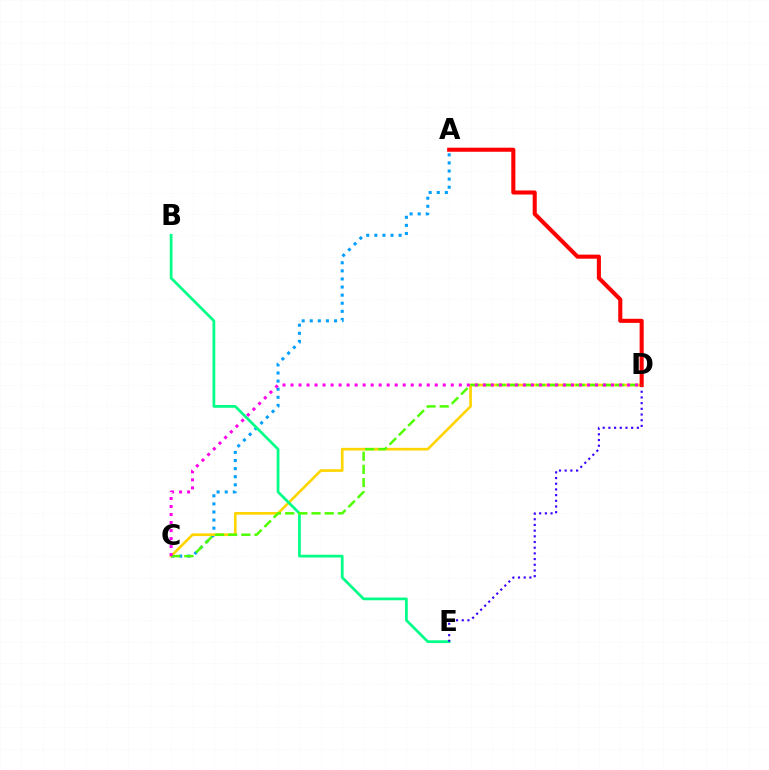{('A', 'C'): [{'color': '#009eff', 'line_style': 'dotted', 'thickness': 2.2}], ('C', 'D'): [{'color': '#ffd500', 'line_style': 'solid', 'thickness': 1.92}, {'color': '#4fff00', 'line_style': 'dashed', 'thickness': 1.79}, {'color': '#ff00ed', 'line_style': 'dotted', 'thickness': 2.18}], ('B', 'E'): [{'color': '#00ff86', 'line_style': 'solid', 'thickness': 1.96}], ('D', 'E'): [{'color': '#3700ff', 'line_style': 'dotted', 'thickness': 1.55}], ('A', 'D'): [{'color': '#ff0000', 'line_style': 'solid', 'thickness': 2.93}]}